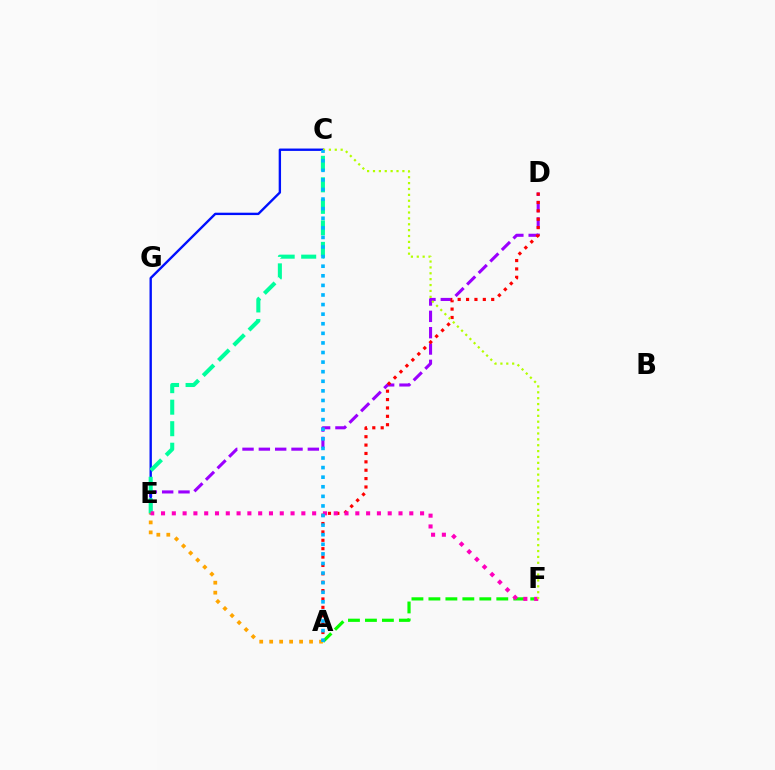{('D', 'E'): [{'color': '#9b00ff', 'line_style': 'dashed', 'thickness': 2.22}], ('C', 'E'): [{'color': '#0010ff', 'line_style': 'solid', 'thickness': 1.71}, {'color': '#00ff9d', 'line_style': 'dashed', 'thickness': 2.92}], ('A', 'F'): [{'color': '#08ff00', 'line_style': 'dashed', 'thickness': 2.31}], ('A', 'D'): [{'color': '#ff0000', 'line_style': 'dotted', 'thickness': 2.28}], ('A', 'E'): [{'color': '#ffa500', 'line_style': 'dotted', 'thickness': 2.71}], ('E', 'F'): [{'color': '#ff00bd', 'line_style': 'dotted', 'thickness': 2.93}], ('C', 'F'): [{'color': '#b3ff00', 'line_style': 'dotted', 'thickness': 1.6}], ('A', 'C'): [{'color': '#00b5ff', 'line_style': 'dotted', 'thickness': 2.61}]}